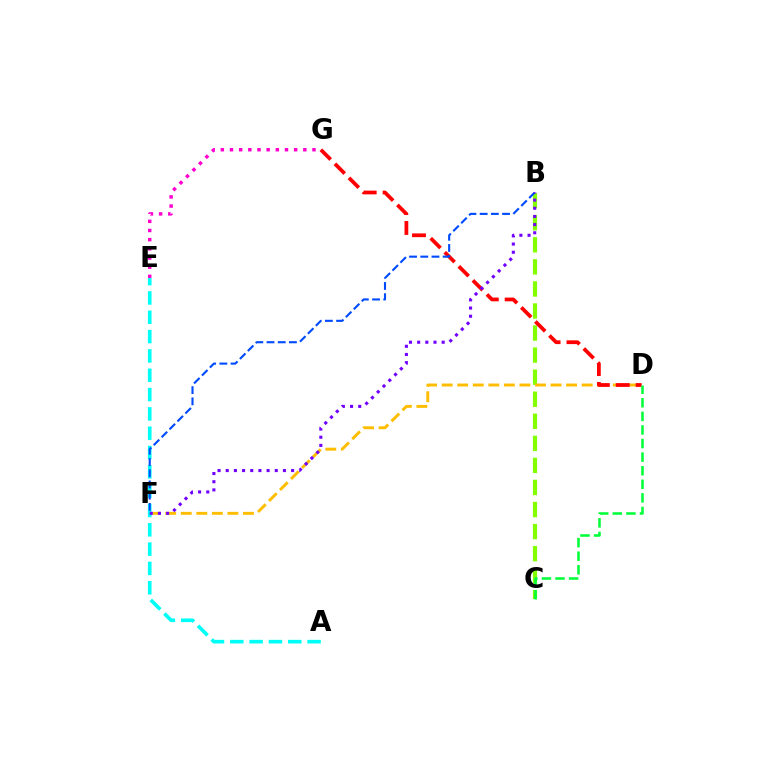{('E', 'G'): [{'color': '#ff00cf', 'line_style': 'dotted', 'thickness': 2.49}], ('B', 'C'): [{'color': '#84ff00', 'line_style': 'dashed', 'thickness': 3.0}], ('D', 'F'): [{'color': '#ffbd00', 'line_style': 'dashed', 'thickness': 2.11}], ('D', 'G'): [{'color': '#ff0000', 'line_style': 'dashed', 'thickness': 2.7}], ('A', 'E'): [{'color': '#00fff6', 'line_style': 'dashed', 'thickness': 2.62}], ('B', 'F'): [{'color': '#004bff', 'line_style': 'dashed', 'thickness': 1.52}, {'color': '#7200ff', 'line_style': 'dotted', 'thickness': 2.22}], ('C', 'D'): [{'color': '#00ff39', 'line_style': 'dashed', 'thickness': 1.85}]}